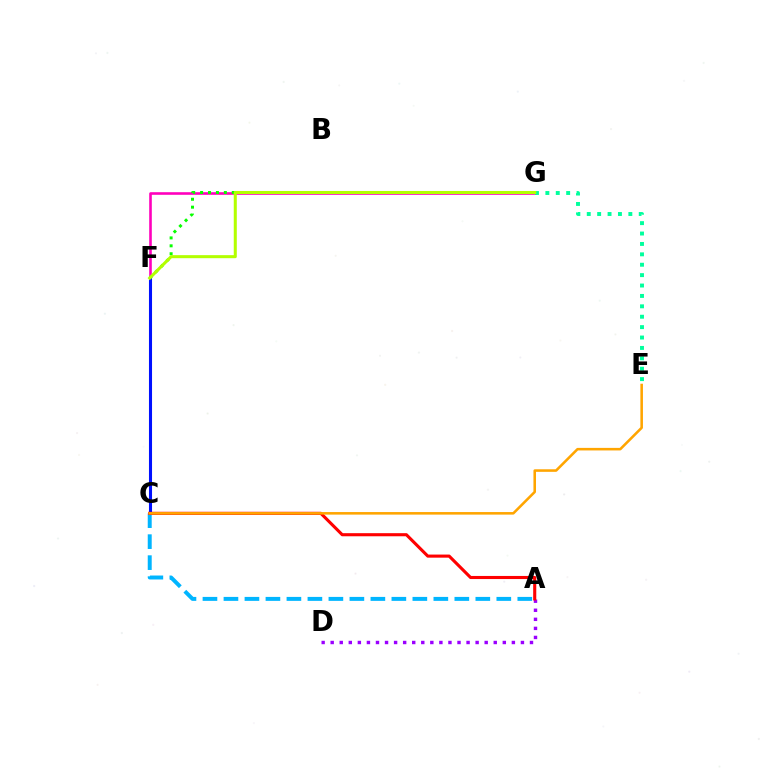{('F', 'G'): [{'color': '#ff00bd', 'line_style': 'solid', 'thickness': 1.88}, {'color': '#08ff00', 'line_style': 'dotted', 'thickness': 2.15}, {'color': '#b3ff00', 'line_style': 'solid', 'thickness': 2.19}], ('C', 'F'): [{'color': '#0010ff', 'line_style': 'solid', 'thickness': 2.21}], ('A', 'D'): [{'color': '#9b00ff', 'line_style': 'dotted', 'thickness': 2.46}], ('A', 'C'): [{'color': '#00b5ff', 'line_style': 'dashed', 'thickness': 2.85}, {'color': '#ff0000', 'line_style': 'solid', 'thickness': 2.23}], ('E', 'G'): [{'color': '#00ff9d', 'line_style': 'dotted', 'thickness': 2.83}], ('C', 'E'): [{'color': '#ffa500', 'line_style': 'solid', 'thickness': 1.84}]}